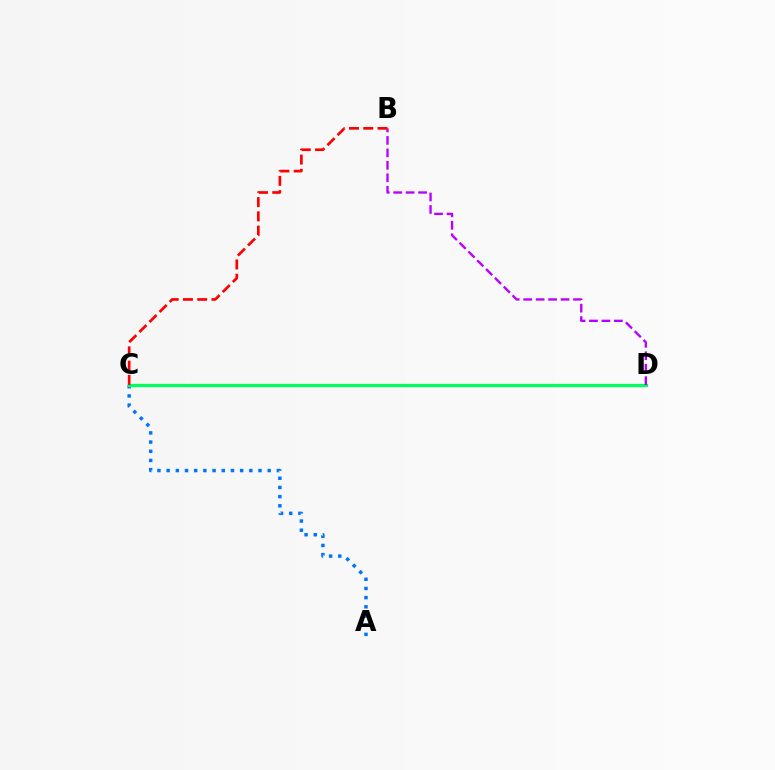{('A', 'C'): [{'color': '#0074ff', 'line_style': 'dotted', 'thickness': 2.5}], ('C', 'D'): [{'color': '#d1ff00', 'line_style': 'dotted', 'thickness': 1.56}, {'color': '#00ff5c', 'line_style': 'solid', 'thickness': 2.33}], ('B', 'D'): [{'color': '#b900ff', 'line_style': 'dashed', 'thickness': 1.69}], ('B', 'C'): [{'color': '#ff0000', 'line_style': 'dashed', 'thickness': 1.94}]}